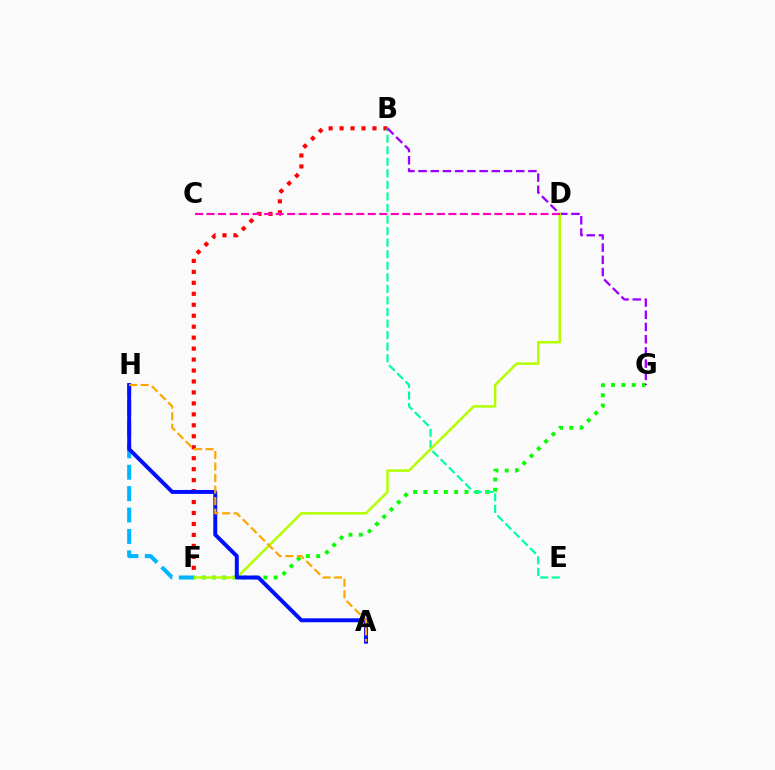{('B', 'F'): [{'color': '#ff0000', 'line_style': 'dotted', 'thickness': 2.98}], ('F', 'G'): [{'color': '#08ff00', 'line_style': 'dotted', 'thickness': 2.79}], ('B', 'E'): [{'color': '#00ff9d', 'line_style': 'dashed', 'thickness': 1.57}], ('B', 'G'): [{'color': '#9b00ff', 'line_style': 'dashed', 'thickness': 1.66}], ('D', 'F'): [{'color': '#b3ff00', 'line_style': 'solid', 'thickness': 1.81}], ('F', 'H'): [{'color': '#00b5ff', 'line_style': 'dashed', 'thickness': 2.91}], ('C', 'D'): [{'color': '#ff00bd', 'line_style': 'dashed', 'thickness': 1.56}], ('A', 'H'): [{'color': '#0010ff', 'line_style': 'solid', 'thickness': 2.85}, {'color': '#ffa500', 'line_style': 'dashed', 'thickness': 1.57}]}